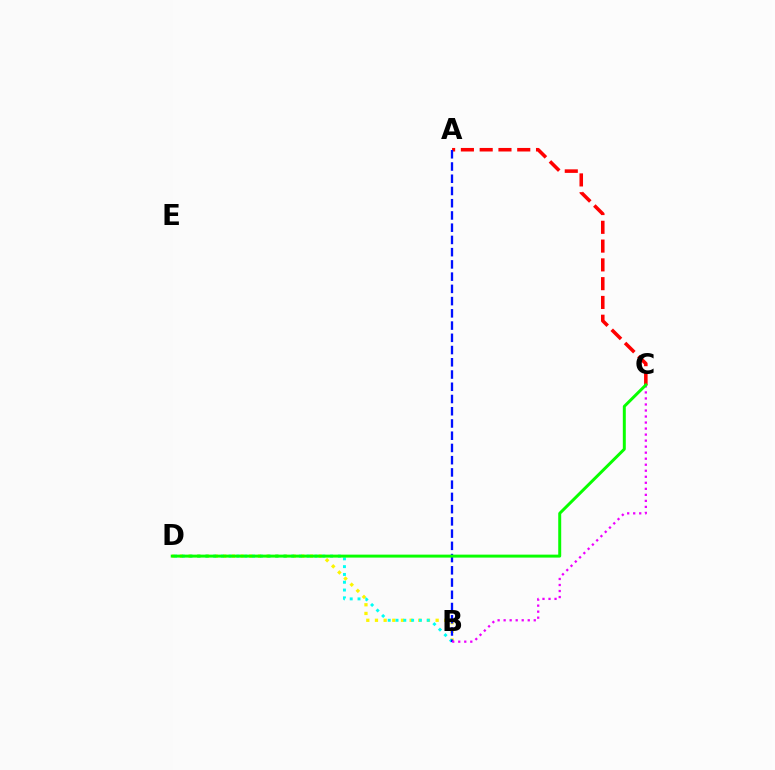{('B', 'D'): [{'color': '#fcf500', 'line_style': 'dotted', 'thickness': 2.36}, {'color': '#00fff6', 'line_style': 'dotted', 'thickness': 2.12}], ('A', 'C'): [{'color': '#ff0000', 'line_style': 'dashed', 'thickness': 2.55}], ('A', 'B'): [{'color': '#0010ff', 'line_style': 'dashed', 'thickness': 1.66}], ('B', 'C'): [{'color': '#ee00ff', 'line_style': 'dotted', 'thickness': 1.64}], ('C', 'D'): [{'color': '#08ff00', 'line_style': 'solid', 'thickness': 2.14}]}